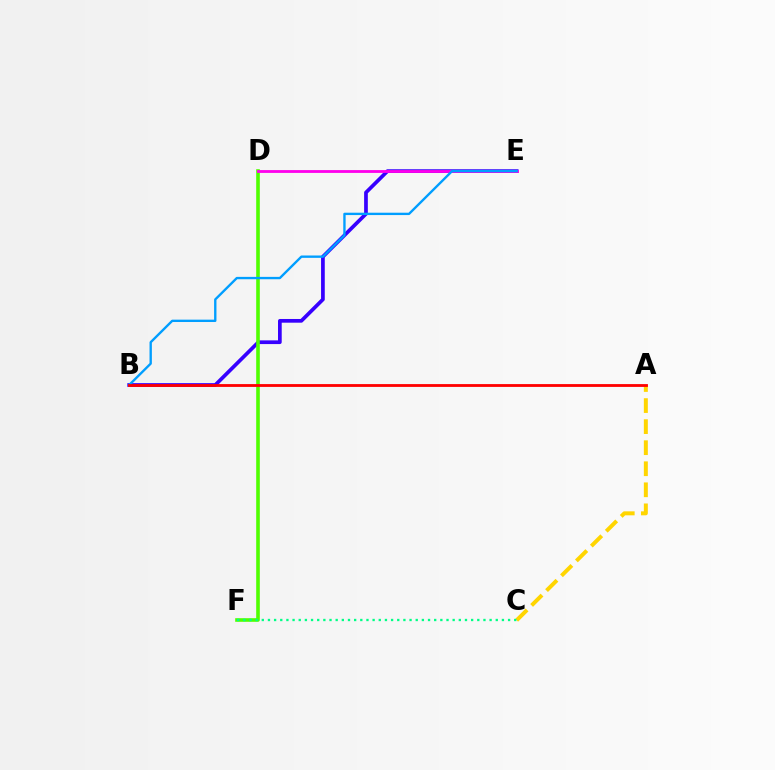{('A', 'C'): [{'color': '#ffd500', 'line_style': 'dashed', 'thickness': 2.86}], ('B', 'E'): [{'color': '#3700ff', 'line_style': 'solid', 'thickness': 2.67}, {'color': '#009eff', 'line_style': 'solid', 'thickness': 1.7}], ('D', 'F'): [{'color': '#4fff00', 'line_style': 'solid', 'thickness': 2.6}], ('D', 'E'): [{'color': '#ff00ed', 'line_style': 'solid', 'thickness': 2.02}], ('C', 'F'): [{'color': '#00ff86', 'line_style': 'dotted', 'thickness': 1.67}], ('A', 'B'): [{'color': '#ff0000', 'line_style': 'solid', 'thickness': 2.03}]}